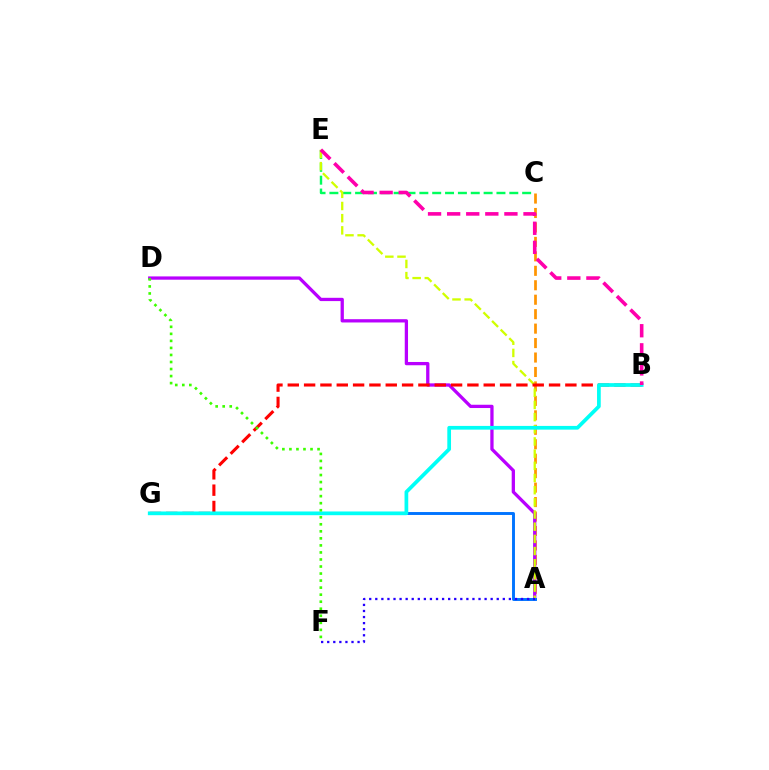{('A', 'C'): [{'color': '#ff9400', 'line_style': 'dashed', 'thickness': 1.96}], ('A', 'D'): [{'color': '#b900ff', 'line_style': 'solid', 'thickness': 2.36}], ('C', 'E'): [{'color': '#00ff5c', 'line_style': 'dashed', 'thickness': 1.75}], ('A', 'E'): [{'color': '#d1ff00', 'line_style': 'dashed', 'thickness': 1.65}], ('B', 'G'): [{'color': '#ff0000', 'line_style': 'dashed', 'thickness': 2.22}, {'color': '#00fff6', 'line_style': 'solid', 'thickness': 2.68}], ('A', 'G'): [{'color': '#0074ff', 'line_style': 'solid', 'thickness': 2.1}], ('A', 'F'): [{'color': '#2500ff', 'line_style': 'dotted', 'thickness': 1.65}], ('B', 'E'): [{'color': '#ff00ac', 'line_style': 'dashed', 'thickness': 2.59}], ('D', 'F'): [{'color': '#3dff00', 'line_style': 'dotted', 'thickness': 1.91}]}